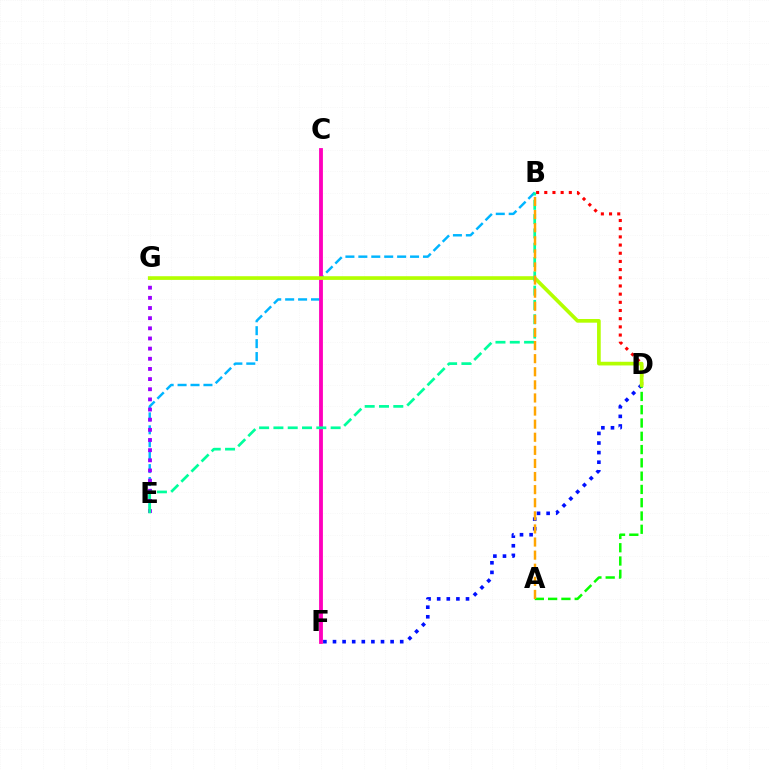{('D', 'F'): [{'color': '#0010ff', 'line_style': 'dotted', 'thickness': 2.61}], ('B', 'E'): [{'color': '#00b5ff', 'line_style': 'dashed', 'thickness': 1.76}, {'color': '#00ff9d', 'line_style': 'dashed', 'thickness': 1.94}], ('E', 'G'): [{'color': '#9b00ff', 'line_style': 'dotted', 'thickness': 2.76}], ('C', 'F'): [{'color': '#ff00bd', 'line_style': 'solid', 'thickness': 2.75}], ('B', 'D'): [{'color': '#ff0000', 'line_style': 'dotted', 'thickness': 2.22}], ('A', 'D'): [{'color': '#08ff00', 'line_style': 'dashed', 'thickness': 1.8}], ('D', 'G'): [{'color': '#b3ff00', 'line_style': 'solid', 'thickness': 2.65}], ('A', 'B'): [{'color': '#ffa500', 'line_style': 'dashed', 'thickness': 1.78}]}